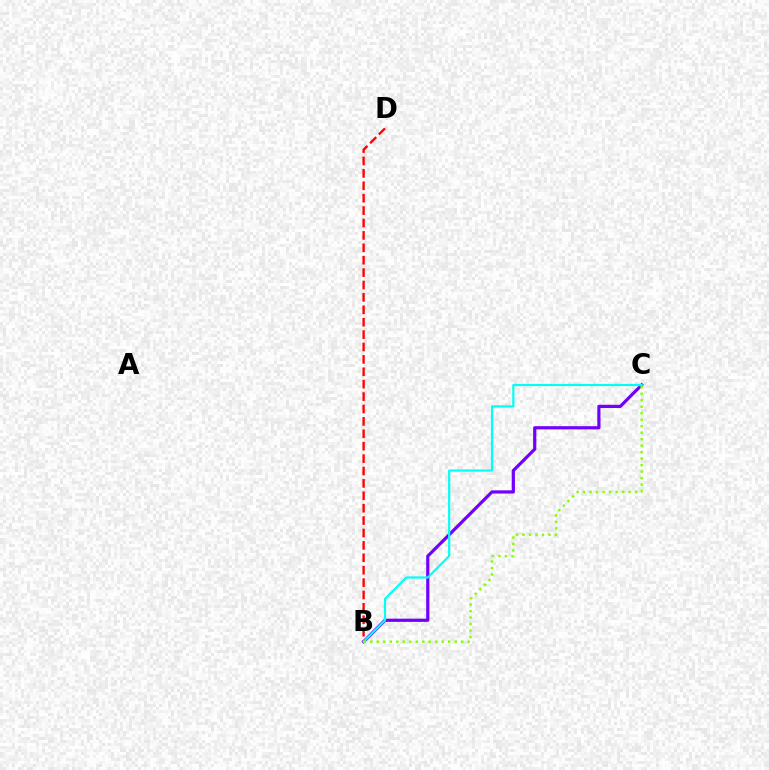{('B', 'D'): [{'color': '#ff0000', 'line_style': 'dashed', 'thickness': 1.68}], ('B', 'C'): [{'color': '#7200ff', 'line_style': 'solid', 'thickness': 2.3}, {'color': '#00fff6', 'line_style': 'solid', 'thickness': 1.57}, {'color': '#84ff00', 'line_style': 'dotted', 'thickness': 1.76}]}